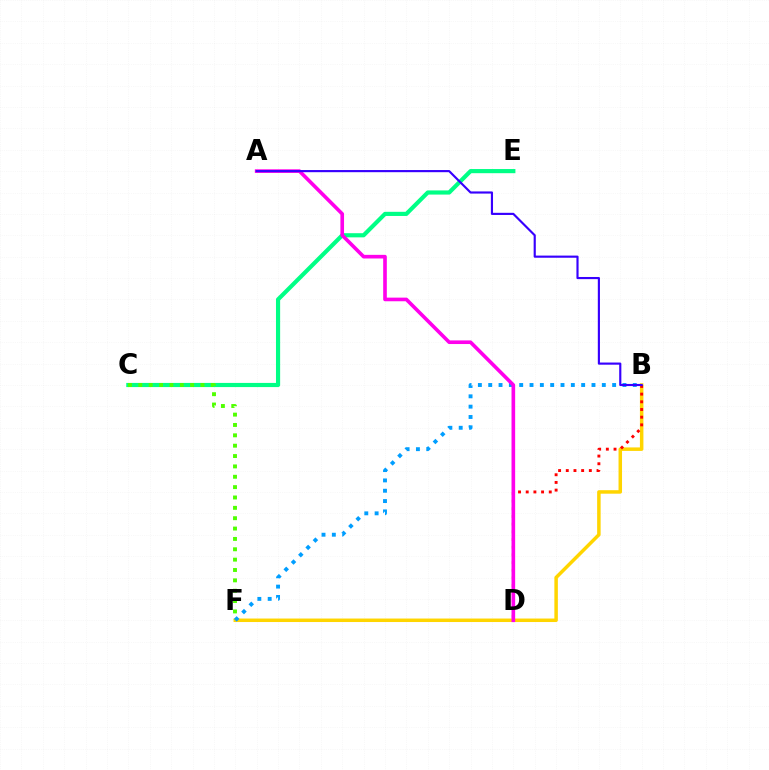{('B', 'F'): [{'color': '#ffd500', 'line_style': 'solid', 'thickness': 2.52}, {'color': '#009eff', 'line_style': 'dotted', 'thickness': 2.81}], ('C', 'E'): [{'color': '#00ff86', 'line_style': 'solid', 'thickness': 2.99}], ('C', 'F'): [{'color': '#4fff00', 'line_style': 'dotted', 'thickness': 2.81}], ('B', 'D'): [{'color': '#ff0000', 'line_style': 'dotted', 'thickness': 2.09}], ('A', 'D'): [{'color': '#ff00ed', 'line_style': 'solid', 'thickness': 2.62}], ('A', 'B'): [{'color': '#3700ff', 'line_style': 'solid', 'thickness': 1.55}]}